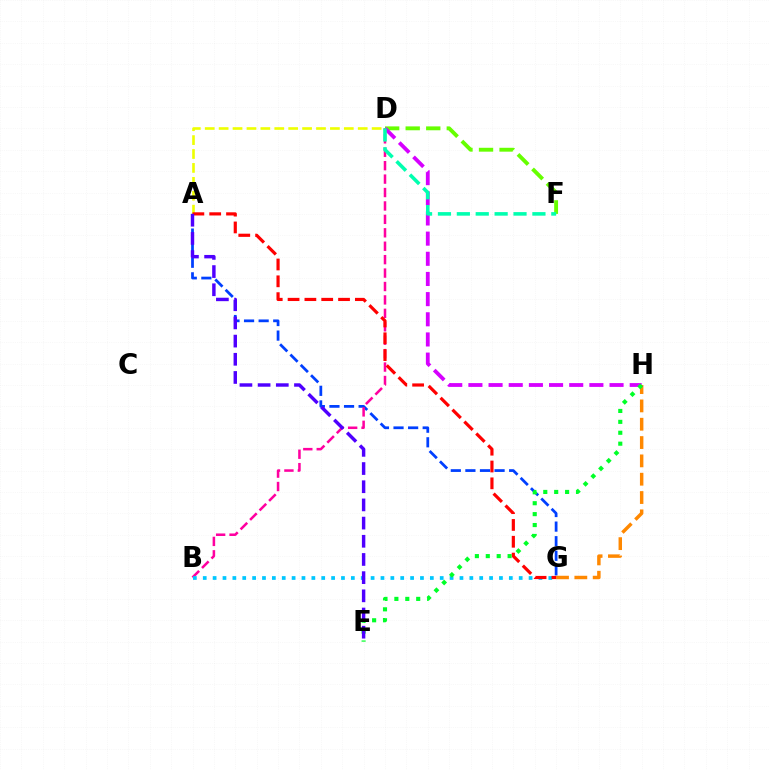{('D', 'F'): [{'color': '#66ff00', 'line_style': 'dashed', 'thickness': 2.79}, {'color': '#00ffaf', 'line_style': 'dashed', 'thickness': 2.57}], ('A', 'D'): [{'color': '#eeff00', 'line_style': 'dashed', 'thickness': 1.89}], ('A', 'G'): [{'color': '#003fff', 'line_style': 'dashed', 'thickness': 1.98}, {'color': '#ff0000', 'line_style': 'dashed', 'thickness': 2.29}], ('B', 'D'): [{'color': '#ff00a0', 'line_style': 'dashed', 'thickness': 1.82}], ('G', 'H'): [{'color': '#ff8800', 'line_style': 'dashed', 'thickness': 2.49}], ('B', 'G'): [{'color': '#00c7ff', 'line_style': 'dotted', 'thickness': 2.68}], ('D', 'H'): [{'color': '#d600ff', 'line_style': 'dashed', 'thickness': 2.74}], ('E', 'H'): [{'color': '#00ff27', 'line_style': 'dotted', 'thickness': 2.96}], ('A', 'E'): [{'color': '#4f00ff', 'line_style': 'dashed', 'thickness': 2.47}]}